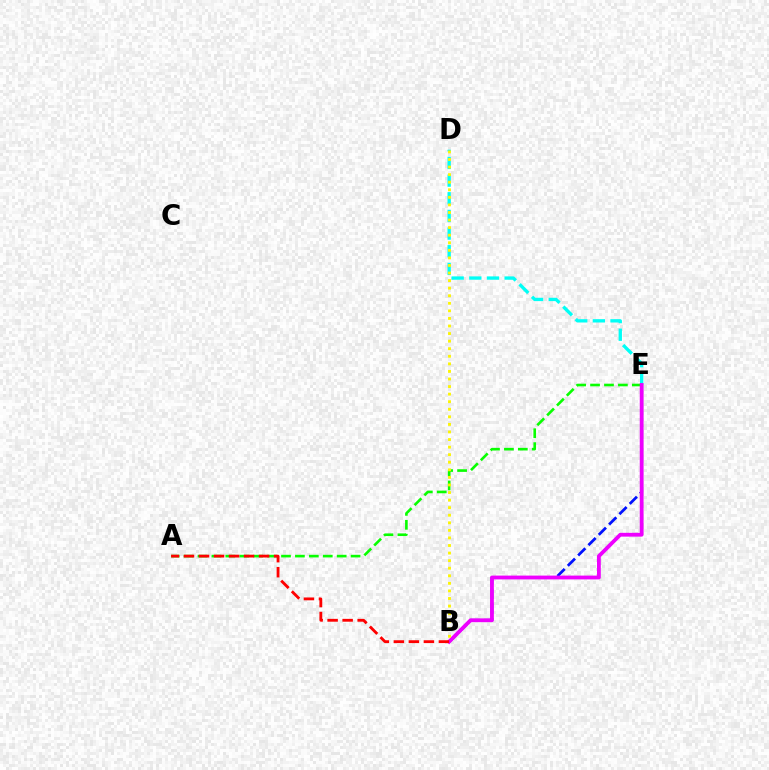{('D', 'E'): [{'color': '#00fff6', 'line_style': 'dashed', 'thickness': 2.4}], ('B', 'E'): [{'color': '#0010ff', 'line_style': 'dashed', 'thickness': 1.98}, {'color': '#ee00ff', 'line_style': 'solid', 'thickness': 2.75}], ('A', 'E'): [{'color': '#08ff00', 'line_style': 'dashed', 'thickness': 1.89}], ('A', 'B'): [{'color': '#ff0000', 'line_style': 'dashed', 'thickness': 2.04}], ('B', 'D'): [{'color': '#fcf500', 'line_style': 'dotted', 'thickness': 2.06}]}